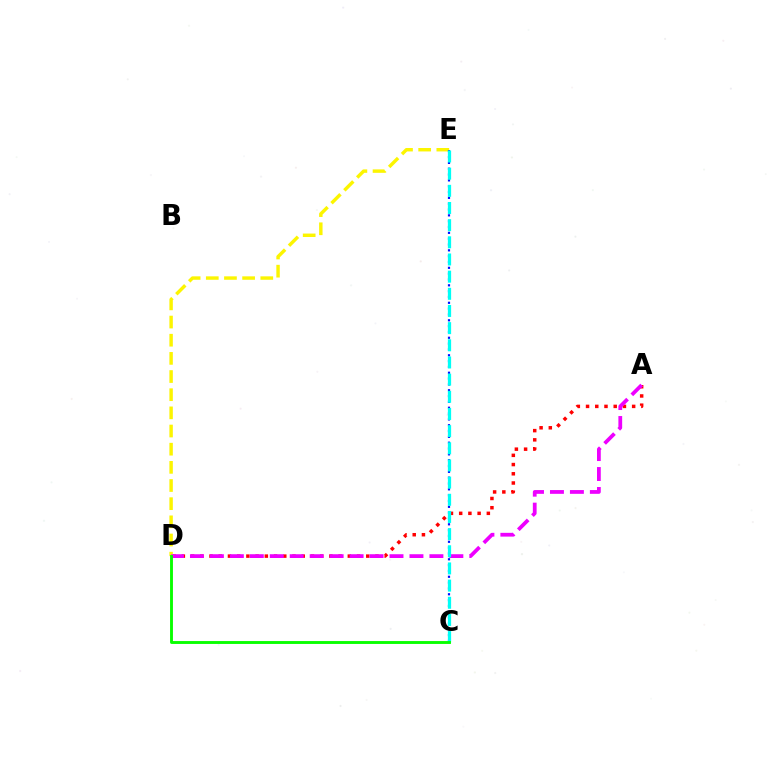{('A', 'D'): [{'color': '#ff0000', 'line_style': 'dotted', 'thickness': 2.51}, {'color': '#ee00ff', 'line_style': 'dashed', 'thickness': 2.71}], ('D', 'E'): [{'color': '#fcf500', 'line_style': 'dashed', 'thickness': 2.47}], ('C', 'E'): [{'color': '#0010ff', 'line_style': 'dotted', 'thickness': 1.58}, {'color': '#00fff6', 'line_style': 'dashed', 'thickness': 2.33}], ('C', 'D'): [{'color': '#08ff00', 'line_style': 'solid', 'thickness': 2.07}]}